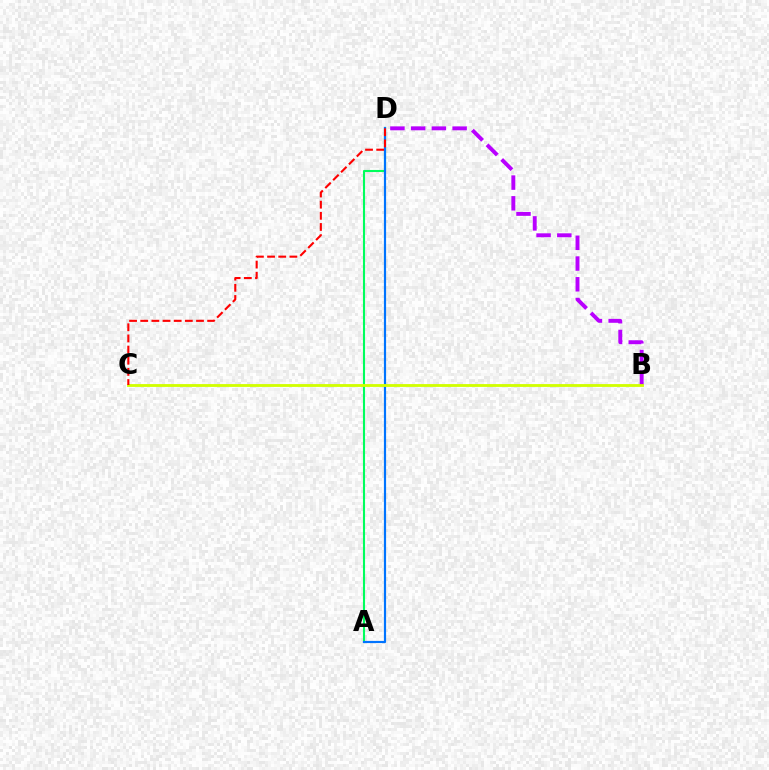{('B', 'D'): [{'color': '#b900ff', 'line_style': 'dashed', 'thickness': 2.82}], ('A', 'D'): [{'color': '#00ff5c', 'line_style': 'solid', 'thickness': 1.51}, {'color': '#0074ff', 'line_style': 'solid', 'thickness': 1.58}], ('B', 'C'): [{'color': '#d1ff00', 'line_style': 'solid', 'thickness': 2.04}], ('C', 'D'): [{'color': '#ff0000', 'line_style': 'dashed', 'thickness': 1.52}]}